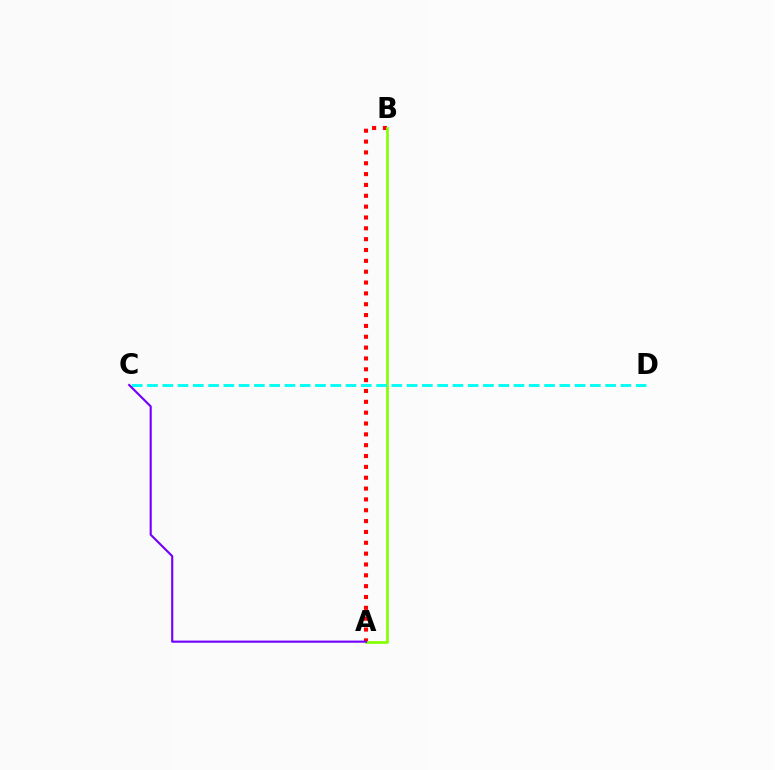{('A', 'B'): [{'color': '#ff0000', 'line_style': 'dotted', 'thickness': 2.95}, {'color': '#84ff00', 'line_style': 'solid', 'thickness': 1.94}], ('C', 'D'): [{'color': '#00fff6', 'line_style': 'dashed', 'thickness': 2.07}], ('A', 'C'): [{'color': '#7200ff', 'line_style': 'solid', 'thickness': 1.53}]}